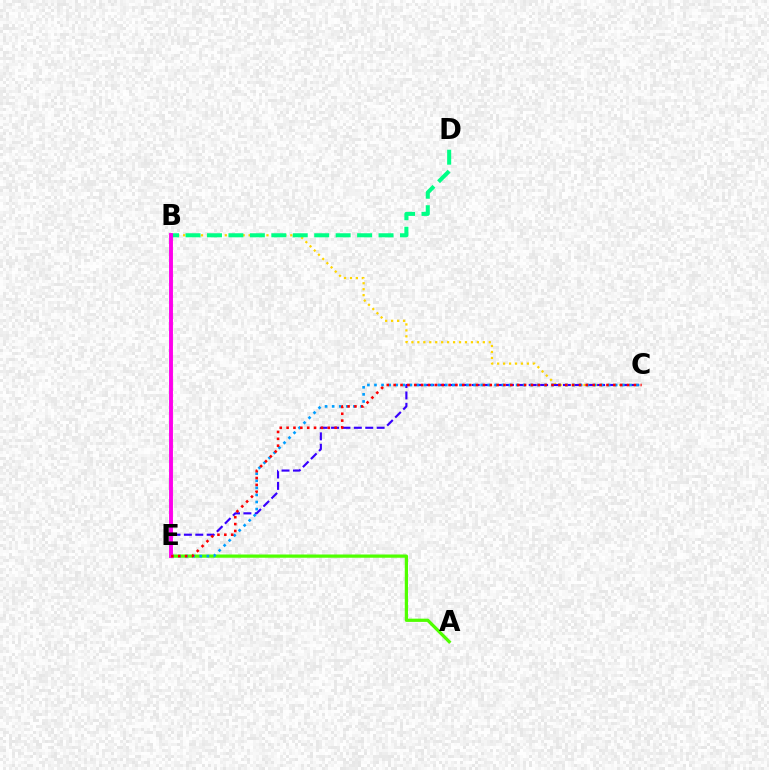{('B', 'C'): [{'color': '#ffd500', 'line_style': 'dotted', 'thickness': 1.62}], ('B', 'D'): [{'color': '#00ff86', 'line_style': 'dashed', 'thickness': 2.91}], ('A', 'E'): [{'color': '#4fff00', 'line_style': 'solid', 'thickness': 2.33}], ('C', 'E'): [{'color': '#3700ff', 'line_style': 'dashed', 'thickness': 1.55}, {'color': '#009eff', 'line_style': 'dotted', 'thickness': 1.92}, {'color': '#ff0000', 'line_style': 'dotted', 'thickness': 1.87}], ('B', 'E'): [{'color': '#ff00ed', 'line_style': 'solid', 'thickness': 2.81}]}